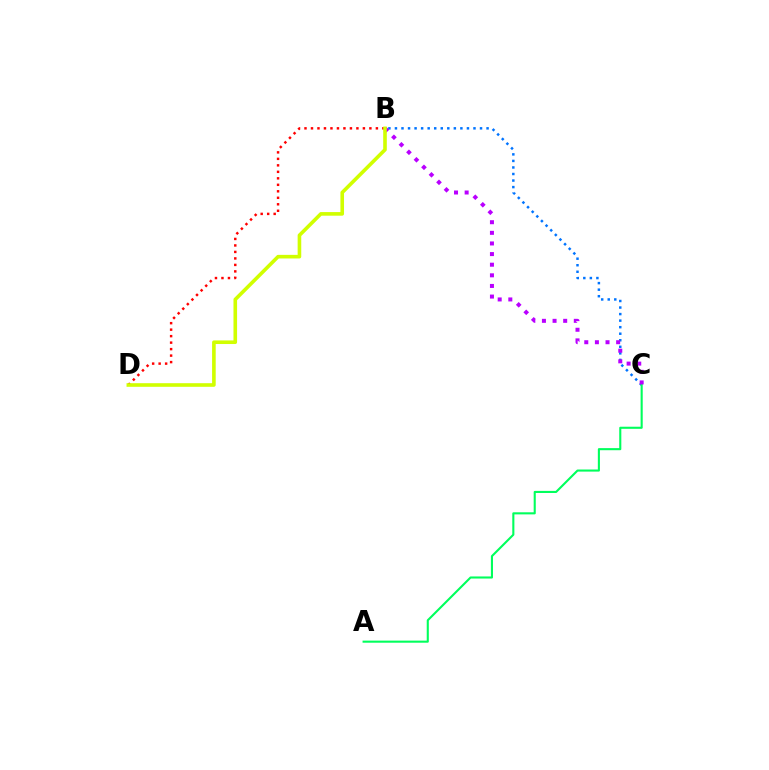{('B', 'C'): [{'color': '#0074ff', 'line_style': 'dotted', 'thickness': 1.78}, {'color': '#b900ff', 'line_style': 'dotted', 'thickness': 2.89}], ('B', 'D'): [{'color': '#ff0000', 'line_style': 'dotted', 'thickness': 1.76}, {'color': '#d1ff00', 'line_style': 'solid', 'thickness': 2.6}], ('A', 'C'): [{'color': '#00ff5c', 'line_style': 'solid', 'thickness': 1.51}]}